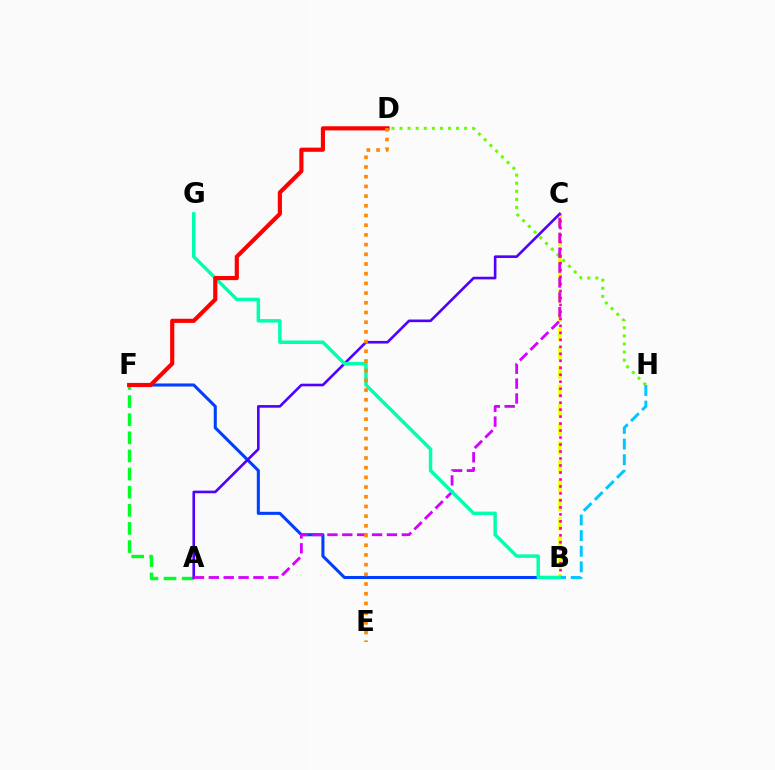{('B', 'C'): [{'color': '#eeff00', 'line_style': 'dashed', 'thickness': 2.57}, {'color': '#ff00a0', 'line_style': 'dotted', 'thickness': 1.9}], ('B', 'F'): [{'color': '#003fff', 'line_style': 'solid', 'thickness': 2.21}], ('A', 'F'): [{'color': '#00ff27', 'line_style': 'dashed', 'thickness': 2.46}], ('D', 'H'): [{'color': '#66ff00', 'line_style': 'dotted', 'thickness': 2.19}], ('A', 'C'): [{'color': '#4f00ff', 'line_style': 'solid', 'thickness': 1.89}, {'color': '#d600ff', 'line_style': 'dashed', 'thickness': 2.02}], ('B', 'H'): [{'color': '#00c7ff', 'line_style': 'dashed', 'thickness': 2.12}], ('B', 'G'): [{'color': '#00ffaf', 'line_style': 'solid', 'thickness': 2.5}], ('D', 'F'): [{'color': '#ff0000', 'line_style': 'solid', 'thickness': 2.99}], ('D', 'E'): [{'color': '#ff8800', 'line_style': 'dotted', 'thickness': 2.63}]}